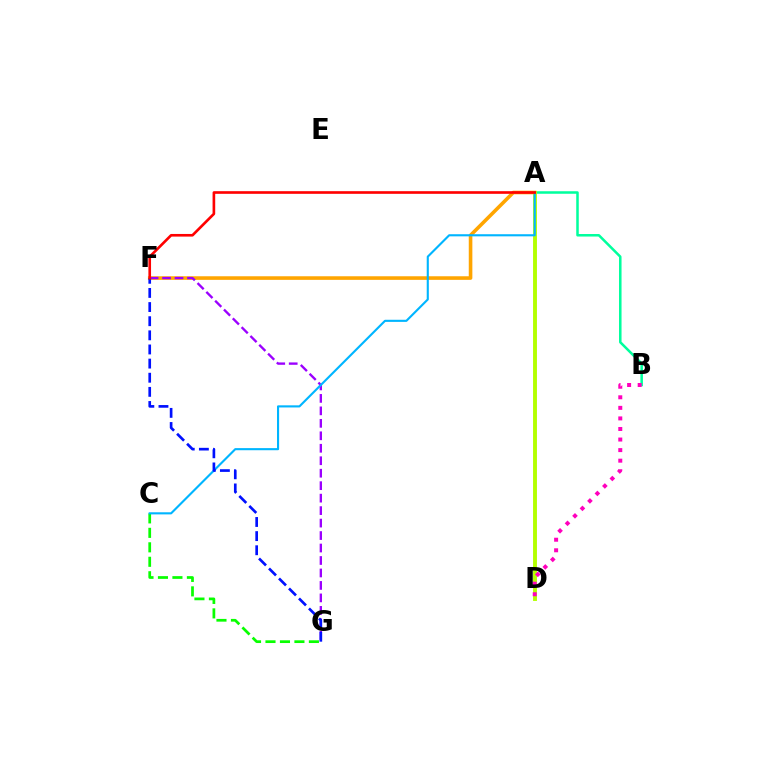{('A', 'B'): [{'color': '#00ff9d', 'line_style': 'solid', 'thickness': 1.82}], ('A', 'F'): [{'color': '#ffa500', 'line_style': 'solid', 'thickness': 2.59}, {'color': '#ff0000', 'line_style': 'solid', 'thickness': 1.9}], ('F', 'G'): [{'color': '#9b00ff', 'line_style': 'dashed', 'thickness': 1.69}, {'color': '#0010ff', 'line_style': 'dashed', 'thickness': 1.92}], ('C', 'G'): [{'color': '#08ff00', 'line_style': 'dashed', 'thickness': 1.97}], ('A', 'D'): [{'color': '#b3ff00', 'line_style': 'solid', 'thickness': 2.8}], ('B', 'D'): [{'color': '#ff00bd', 'line_style': 'dotted', 'thickness': 2.87}], ('A', 'C'): [{'color': '#00b5ff', 'line_style': 'solid', 'thickness': 1.53}]}